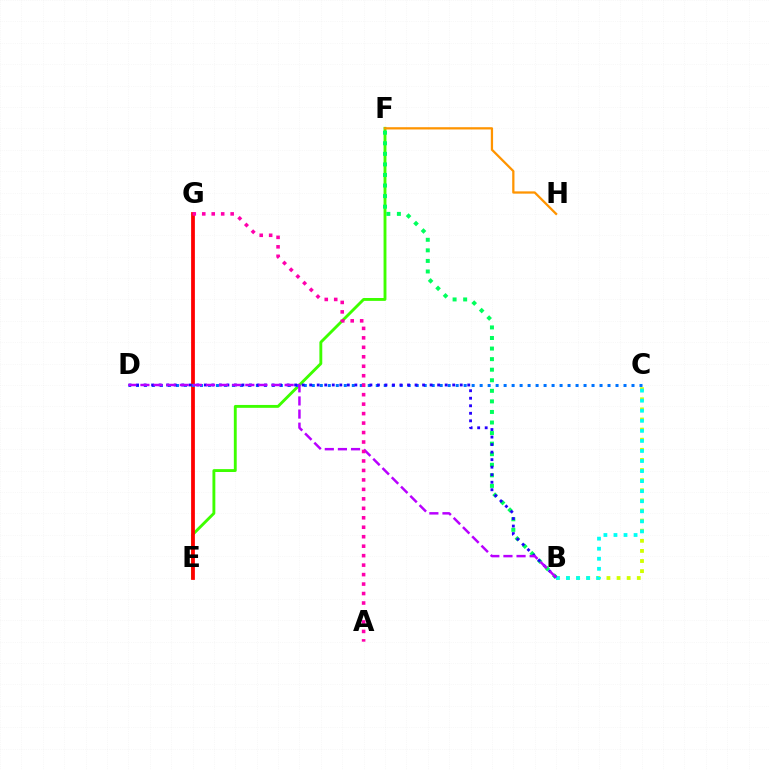{('B', 'C'): [{'color': '#d1ff00', 'line_style': 'dotted', 'thickness': 2.75}, {'color': '#00fff6', 'line_style': 'dotted', 'thickness': 2.73}], ('E', 'F'): [{'color': '#3dff00', 'line_style': 'solid', 'thickness': 2.07}], ('E', 'G'): [{'color': '#ff0000', 'line_style': 'solid', 'thickness': 2.71}], ('C', 'D'): [{'color': '#0074ff', 'line_style': 'dotted', 'thickness': 2.17}], ('B', 'F'): [{'color': '#00ff5c', 'line_style': 'dotted', 'thickness': 2.87}], ('B', 'D'): [{'color': '#2500ff', 'line_style': 'dotted', 'thickness': 2.04}, {'color': '#b900ff', 'line_style': 'dashed', 'thickness': 1.78}], ('F', 'H'): [{'color': '#ff9400', 'line_style': 'solid', 'thickness': 1.63}], ('A', 'G'): [{'color': '#ff00ac', 'line_style': 'dotted', 'thickness': 2.57}]}